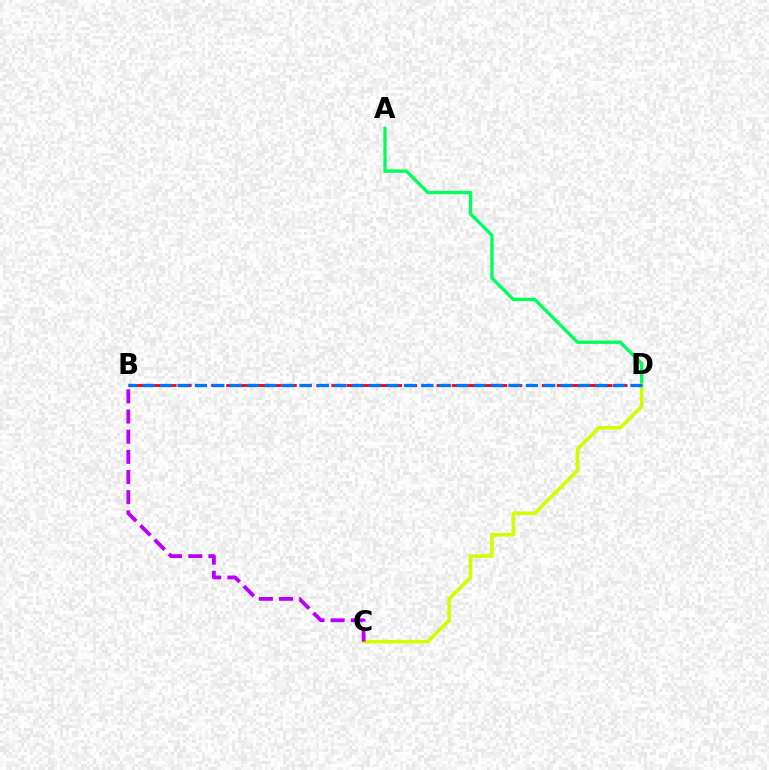{('B', 'D'): [{'color': '#ff0000', 'line_style': 'dashed', 'thickness': 2.04}, {'color': '#0074ff', 'line_style': 'dashed', 'thickness': 2.37}], ('A', 'D'): [{'color': '#00ff5c', 'line_style': 'solid', 'thickness': 2.39}], ('C', 'D'): [{'color': '#d1ff00', 'line_style': 'solid', 'thickness': 2.57}], ('B', 'C'): [{'color': '#b900ff', 'line_style': 'dashed', 'thickness': 2.74}]}